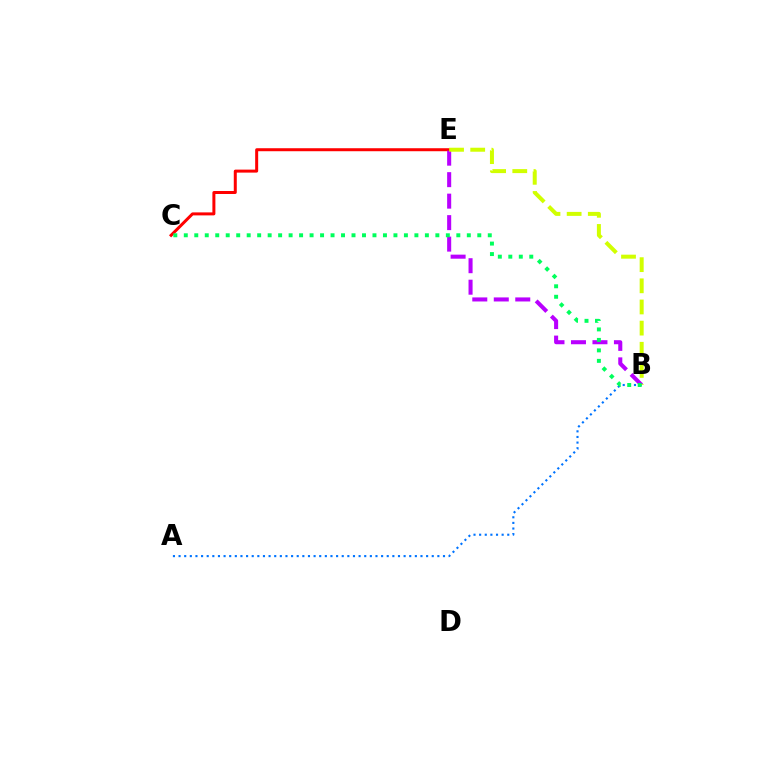{('C', 'E'): [{'color': '#ff0000', 'line_style': 'solid', 'thickness': 2.16}], ('B', 'E'): [{'color': '#b900ff', 'line_style': 'dashed', 'thickness': 2.92}, {'color': '#d1ff00', 'line_style': 'dashed', 'thickness': 2.87}], ('A', 'B'): [{'color': '#0074ff', 'line_style': 'dotted', 'thickness': 1.53}], ('B', 'C'): [{'color': '#00ff5c', 'line_style': 'dotted', 'thickness': 2.85}]}